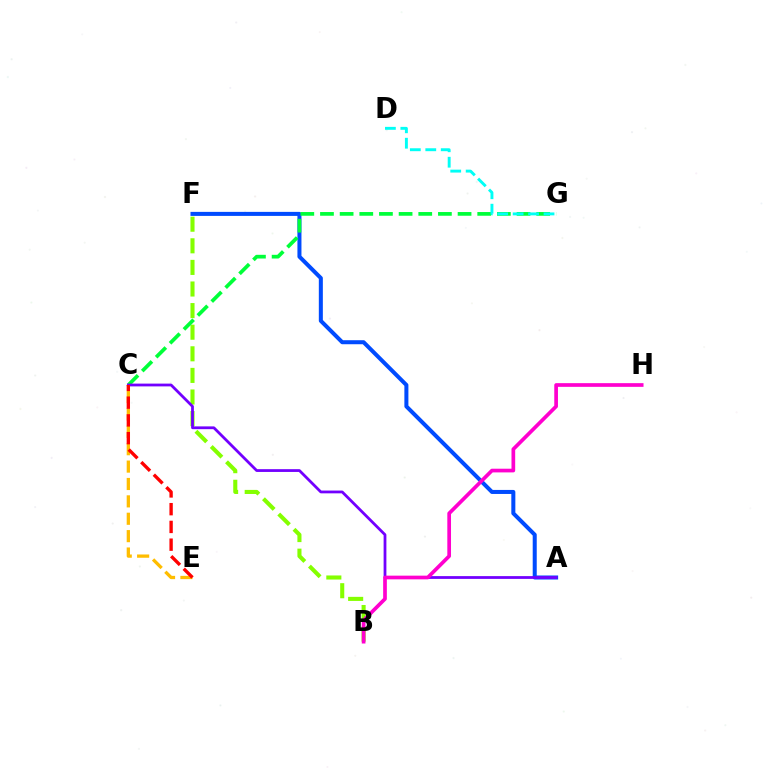{('A', 'F'): [{'color': '#004bff', 'line_style': 'solid', 'thickness': 2.9}], ('B', 'F'): [{'color': '#84ff00', 'line_style': 'dashed', 'thickness': 2.93}], ('C', 'G'): [{'color': '#00ff39', 'line_style': 'dashed', 'thickness': 2.67}], ('A', 'C'): [{'color': '#7200ff', 'line_style': 'solid', 'thickness': 2.0}], ('B', 'H'): [{'color': '#ff00cf', 'line_style': 'solid', 'thickness': 2.66}], ('C', 'E'): [{'color': '#ffbd00', 'line_style': 'dashed', 'thickness': 2.36}, {'color': '#ff0000', 'line_style': 'dashed', 'thickness': 2.41}], ('D', 'G'): [{'color': '#00fff6', 'line_style': 'dashed', 'thickness': 2.1}]}